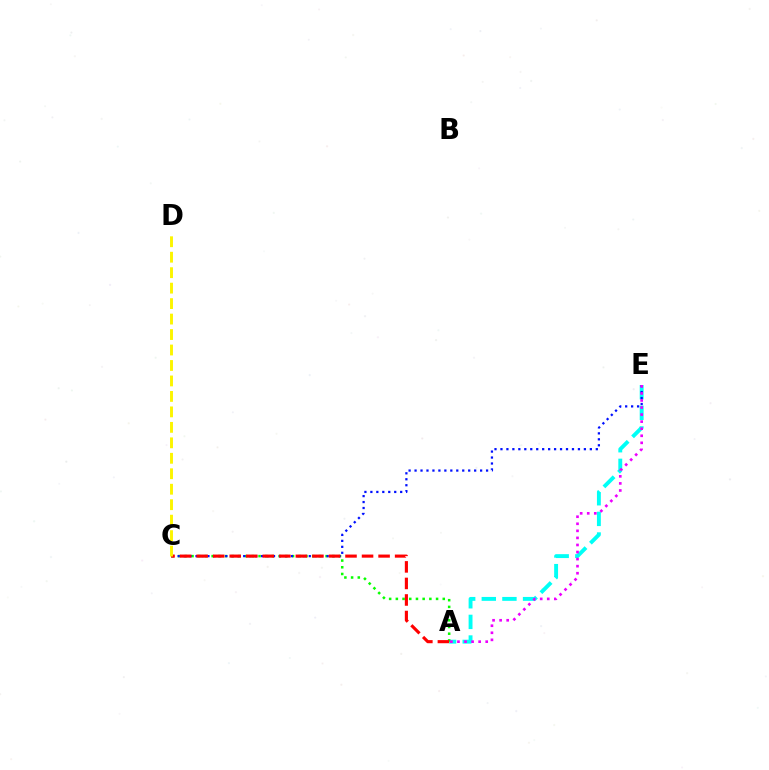{('A', 'E'): [{'color': '#00fff6', 'line_style': 'dashed', 'thickness': 2.8}, {'color': '#ee00ff', 'line_style': 'dotted', 'thickness': 1.92}], ('A', 'C'): [{'color': '#08ff00', 'line_style': 'dotted', 'thickness': 1.82}, {'color': '#ff0000', 'line_style': 'dashed', 'thickness': 2.25}], ('C', 'E'): [{'color': '#0010ff', 'line_style': 'dotted', 'thickness': 1.62}], ('C', 'D'): [{'color': '#fcf500', 'line_style': 'dashed', 'thickness': 2.1}]}